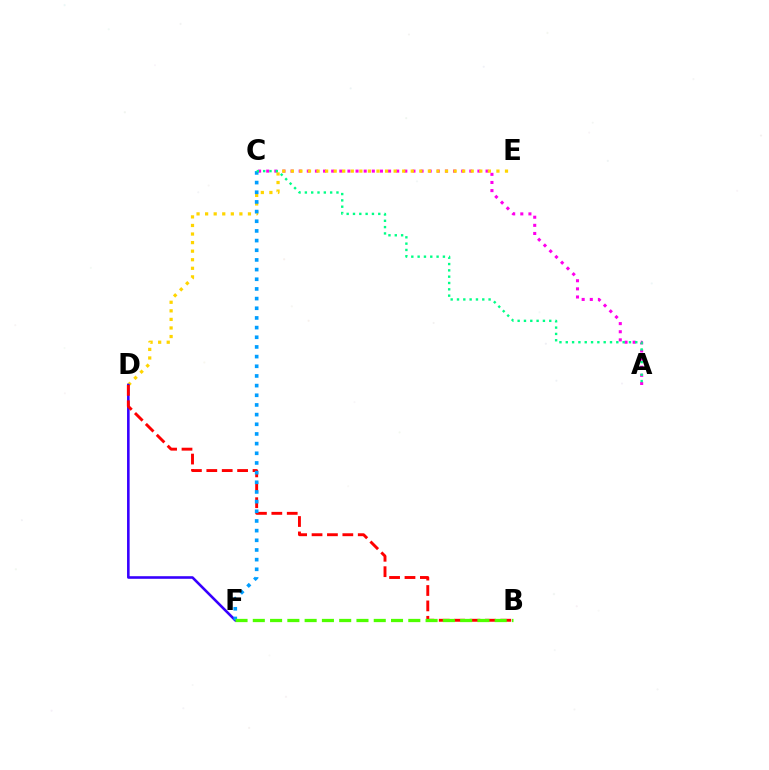{('A', 'C'): [{'color': '#ff00ed', 'line_style': 'dotted', 'thickness': 2.21}, {'color': '#00ff86', 'line_style': 'dotted', 'thickness': 1.72}], ('D', 'E'): [{'color': '#ffd500', 'line_style': 'dotted', 'thickness': 2.33}], ('D', 'F'): [{'color': '#3700ff', 'line_style': 'solid', 'thickness': 1.87}], ('B', 'D'): [{'color': '#ff0000', 'line_style': 'dashed', 'thickness': 2.09}], ('C', 'F'): [{'color': '#009eff', 'line_style': 'dotted', 'thickness': 2.63}], ('B', 'F'): [{'color': '#4fff00', 'line_style': 'dashed', 'thickness': 2.35}]}